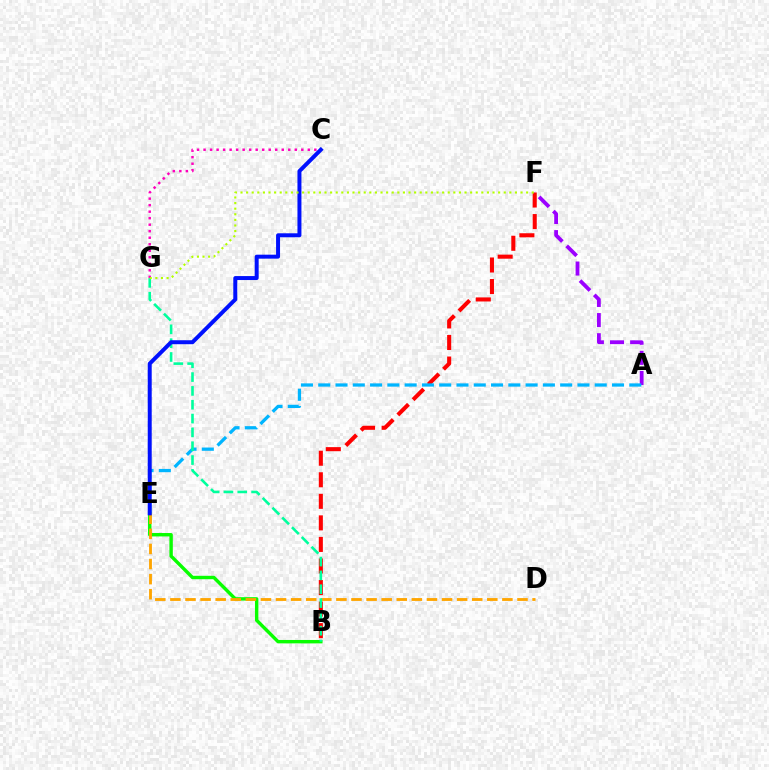{('B', 'F'): [{'color': '#ff0000', 'line_style': 'dashed', 'thickness': 2.93}], ('B', 'E'): [{'color': '#08ff00', 'line_style': 'solid', 'thickness': 2.45}], ('D', 'E'): [{'color': '#ffa500', 'line_style': 'dashed', 'thickness': 2.05}], ('A', 'F'): [{'color': '#9b00ff', 'line_style': 'dashed', 'thickness': 2.74}], ('C', 'G'): [{'color': '#ff00bd', 'line_style': 'dotted', 'thickness': 1.77}], ('A', 'E'): [{'color': '#00b5ff', 'line_style': 'dashed', 'thickness': 2.35}], ('B', 'G'): [{'color': '#00ff9d', 'line_style': 'dashed', 'thickness': 1.88}], ('C', 'E'): [{'color': '#0010ff', 'line_style': 'solid', 'thickness': 2.86}], ('F', 'G'): [{'color': '#b3ff00', 'line_style': 'dotted', 'thickness': 1.52}]}